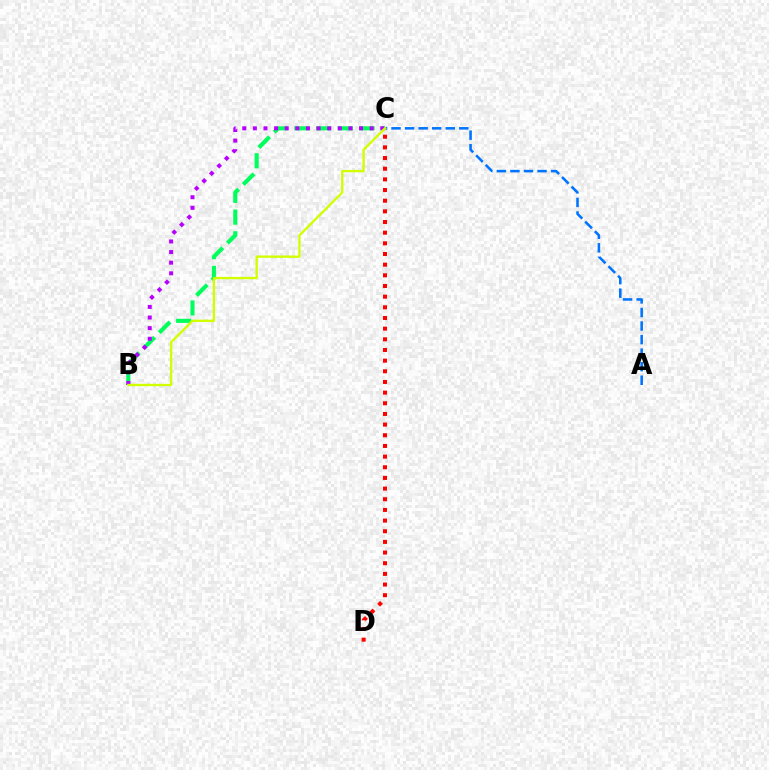{('B', 'C'): [{'color': '#00ff5c', 'line_style': 'dashed', 'thickness': 2.95}, {'color': '#b900ff', 'line_style': 'dotted', 'thickness': 2.88}, {'color': '#d1ff00', 'line_style': 'solid', 'thickness': 1.69}], ('A', 'C'): [{'color': '#0074ff', 'line_style': 'dashed', 'thickness': 1.84}], ('C', 'D'): [{'color': '#ff0000', 'line_style': 'dotted', 'thickness': 2.9}]}